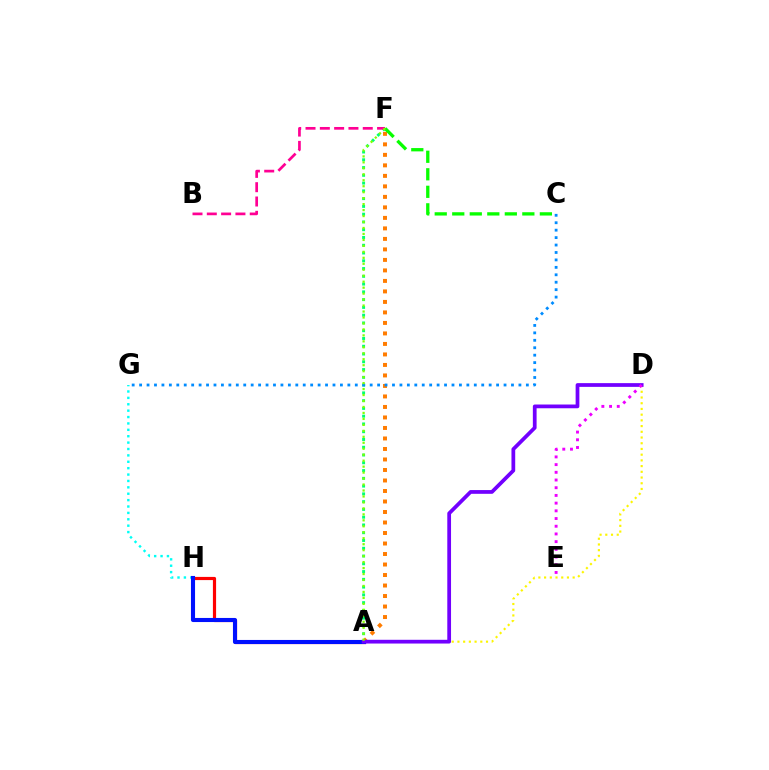{('A', 'D'): [{'color': '#fcf500', 'line_style': 'dotted', 'thickness': 1.55}, {'color': '#7200ff', 'line_style': 'solid', 'thickness': 2.7}], ('A', 'F'): [{'color': '#00ff74', 'line_style': 'dotted', 'thickness': 2.11}, {'color': '#ff7c00', 'line_style': 'dotted', 'thickness': 2.85}, {'color': '#84ff00', 'line_style': 'dotted', 'thickness': 1.62}], ('A', 'H'): [{'color': '#ff0000', 'line_style': 'solid', 'thickness': 2.29}, {'color': '#0010ff', 'line_style': 'solid', 'thickness': 2.95}], ('G', 'H'): [{'color': '#00fff6', 'line_style': 'dotted', 'thickness': 1.74}], ('B', 'F'): [{'color': '#ff0094', 'line_style': 'dashed', 'thickness': 1.94}], ('C', 'G'): [{'color': '#008cff', 'line_style': 'dotted', 'thickness': 2.02}], ('C', 'F'): [{'color': '#08ff00', 'line_style': 'dashed', 'thickness': 2.38}], ('D', 'E'): [{'color': '#ee00ff', 'line_style': 'dotted', 'thickness': 2.09}]}